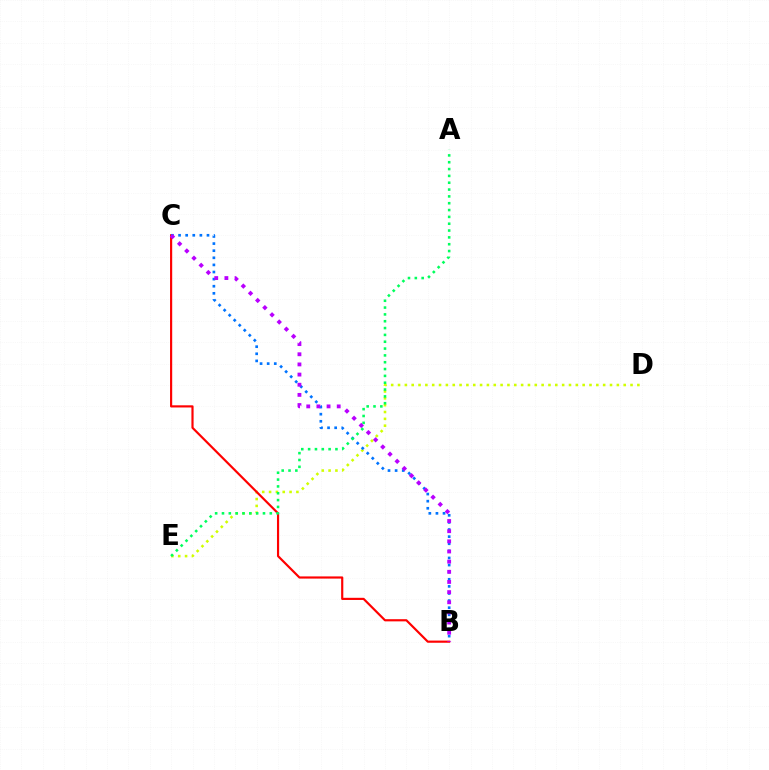{('D', 'E'): [{'color': '#d1ff00', 'line_style': 'dotted', 'thickness': 1.86}], ('B', 'C'): [{'color': '#ff0000', 'line_style': 'solid', 'thickness': 1.56}, {'color': '#0074ff', 'line_style': 'dotted', 'thickness': 1.93}, {'color': '#b900ff', 'line_style': 'dotted', 'thickness': 2.76}], ('A', 'E'): [{'color': '#00ff5c', 'line_style': 'dotted', 'thickness': 1.86}]}